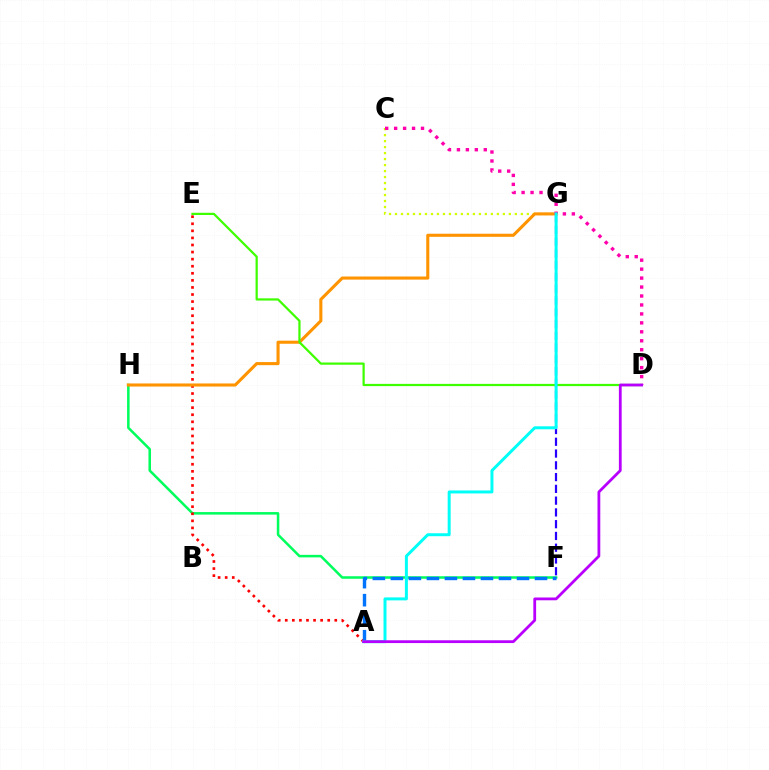{('F', 'H'): [{'color': '#00ff5c', 'line_style': 'solid', 'thickness': 1.82}], ('C', 'G'): [{'color': '#d1ff00', 'line_style': 'dotted', 'thickness': 1.63}], ('F', 'G'): [{'color': '#2500ff', 'line_style': 'dashed', 'thickness': 1.6}], ('A', 'E'): [{'color': '#ff0000', 'line_style': 'dotted', 'thickness': 1.92}], ('G', 'H'): [{'color': '#ff9400', 'line_style': 'solid', 'thickness': 2.22}], ('C', 'D'): [{'color': '#ff00ac', 'line_style': 'dotted', 'thickness': 2.43}], ('A', 'F'): [{'color': '#0074ff', 'line_style': 'dashed', 'thickness': 2.45}], ('D', 'E'): [{'color': '#3dff00', 'line_style': 'solid', 'thickness': 1.6}], ('A', 'G'): [{'color': '#00fff6', 'line_style': 'solid', 'thickness': 2.14}], ('A', 'D'): [{'color': '#b900ff', 'line_style': 'solid', 'thickness': 2.01}]}